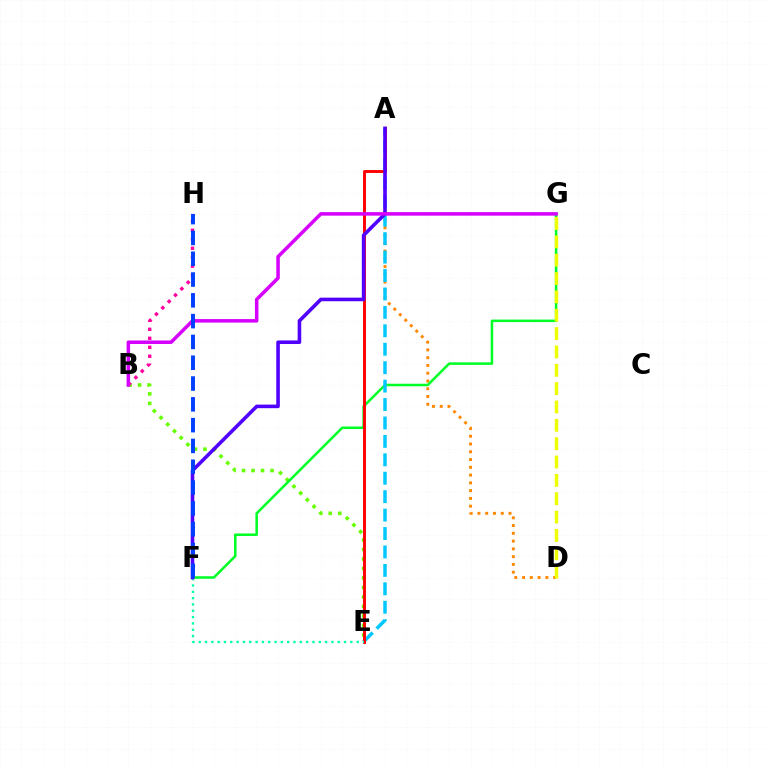{('B', 'E'): [{'color': '#66ff00', 'line_style': 'dotted', 'thickness': 2.58}], ('B', 'H'): [{'color': '#ff00a0', 'line_style': 'dotted', 'thickness': 2.44}], ('A', 'D'): [{'color': '#ff8800', 'line_style': 'dotted', 'thickness': 2.11}], ('F', 'G'): [{'color': '#00ff27', 'line_style': 'solid', 'thickness': 1.82}], ('A', 'E'): [{'color': '#00c7ff', 'line_style': 'dashed', 'thickness': 2.5}, {'color': '#ff0000', 'line_style': 'solid', 'thickness': 2.09}], ('E', 'F'): [{'color': '#00ffaf', 'line_style': 'dotted', 'thickness': 1.72}], ('A', 'F'): [{'color': '#4f00ff', 'line_style': 'solid', 'thickness': 2.58}], ('B', 'G'): [{'color': '#d600ff', 'line_style': 'solid', 'thickness': 2.53}], ('D', 'G'): [{'color': '#eeff00', 'line_style': 'dashed', 'thickness': 2.49}], ('F', 'H'): [{'color': '#003fff', 'line_style': 'dashed', 'thickness': 2.83}]}